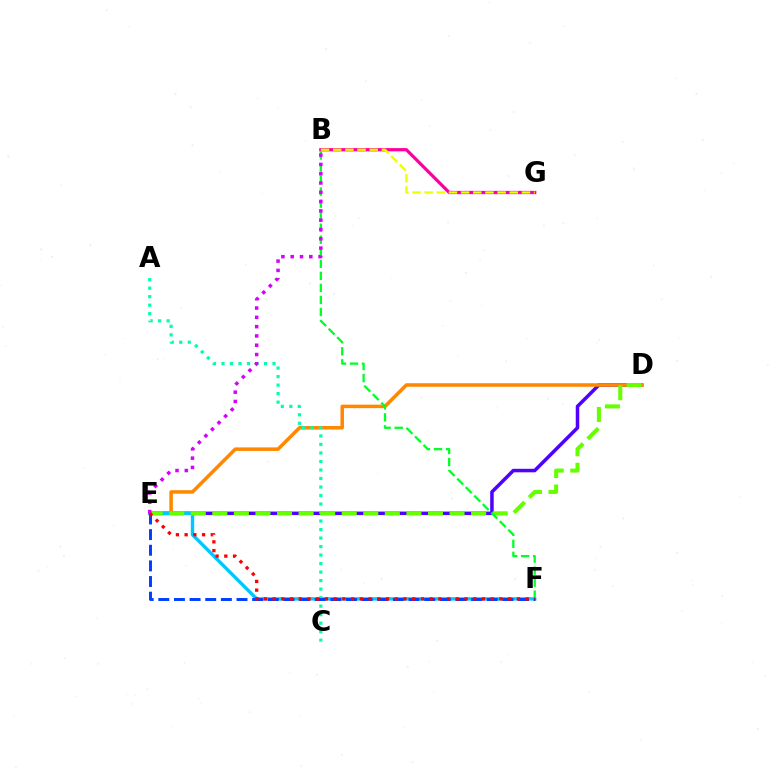{('D', 'E'): [{'color': '#4f00ff', 'line_style': 'solid', 'thickness': 2.53}, {'color': '#ff8800', 'line_style': 'solid', 'thickness': 2.53}, {'color': '#66ff00', 'line_style': 'dashed', 'thickness': 2.93}], ('B', 'G'): [{'color': '#ff00a0', 'line_style': 'solid', 'thickness': 2.35}, {'color': '#eeff00', 'line_style': 'dashed', 'thickness': 1.65}], ('E', 'F'): [{'color': '#00c7ff', 'line_style': 'solid', 'thickness': 2.45}, {'color': '#003fff', 'line_style': 'dashed', 'thickness': 2.12}, {'color': '#ff0000', 'line_style': 'dotted', 'thickness': 2.37}], ('A', 'C'): [{'color': '#00ffaf', 'line_style': 'dotted', 'thickness': 2.31}], ('B', 'F'): [{'color': '#00ff27', 'line_style': 'dashed', 'thickness': 1.64}], ('B', 'E'): [{'color': '#d600ff', 'line_style': 'dotted', 'thickness': 2.53}]}